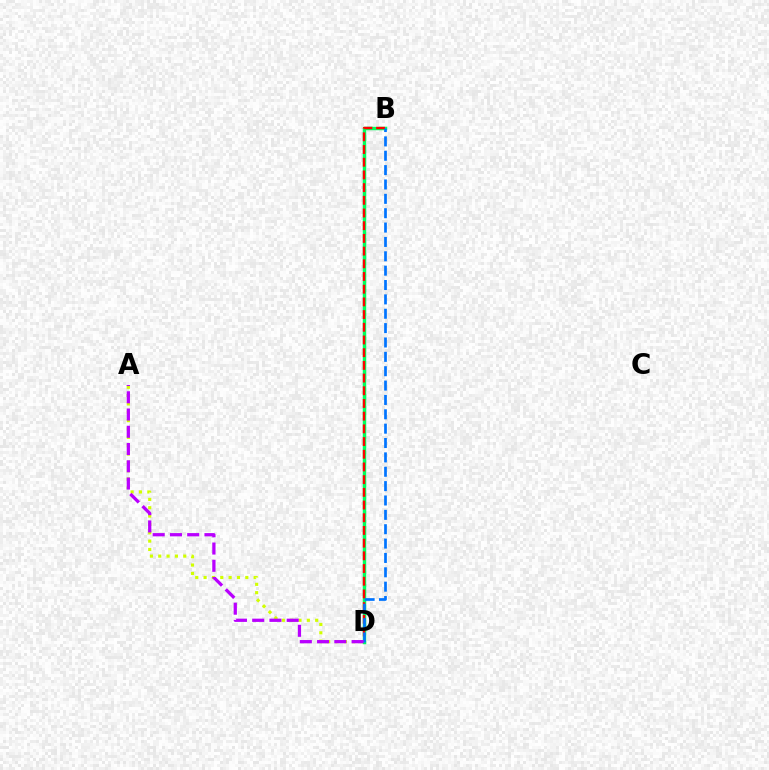{('A', 'D'): [{'color': '#d1ff00', 'line_style': 'dotted', 'thickness': 2.27}, {'color': '#b900ff', 'line_style': 'dashed', 'thickness': 2.34}], ('B', 'D'): [{'color': '#00ff5c', 'line_style': 'solid', 'thickness': 2.5}, {'color': '#ff0000', 'line_style': 'dashed', 'thickness': 1.72}, {'color': '#0074ff', 'line_style': 'dashed', 'thickness': 1.95}]}